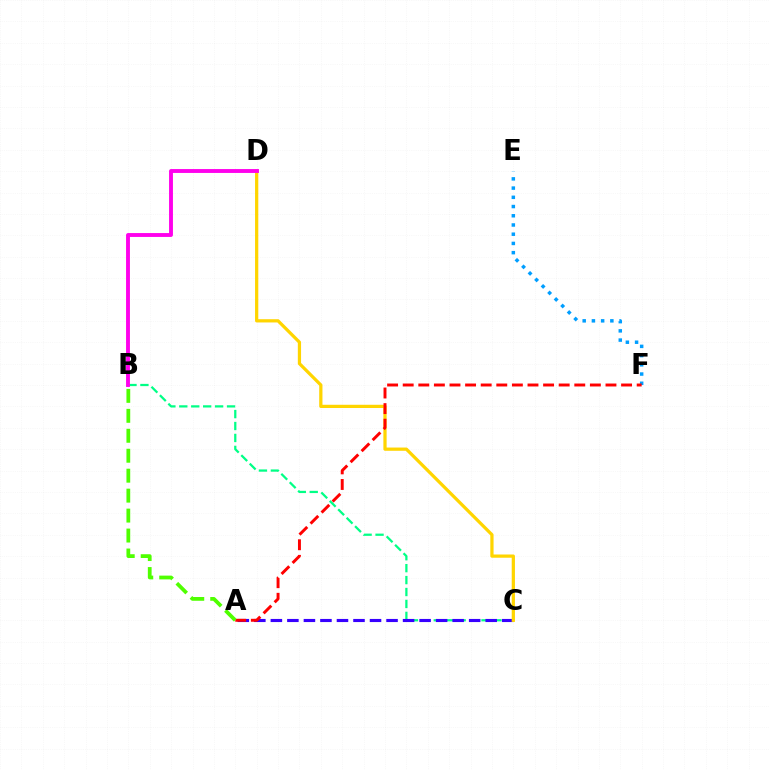{('B', 'C'): [{'color': '#00ff86', 'line_style': 'dashed', 'thickness': 1.62}], ('E', 'F'): [{'color': '#009eff', 'line_style': 'dotted', 'thickness': 2.51}], ('A', 'C'): [{'color': '#3700ff', 'line_style': 'dashed', 'thickness': 2.25}], ('C', 'D'): [{'color': '#ffd500', 'line_style': 'solid', 'thickness': 2.33}], ('A', 'F'): [{'color': '#ff0000', 'line_style': 'dashed', 'thickness': 2.12}], ('B', 'D'): [{'color': '#ff00ed', 'line_style': 'solid', 'thickness': 2.8}], ('A', 'B'): [{'color': '#4fff00', 'line_style': 'dashed', 'thickness': 2.71}]}